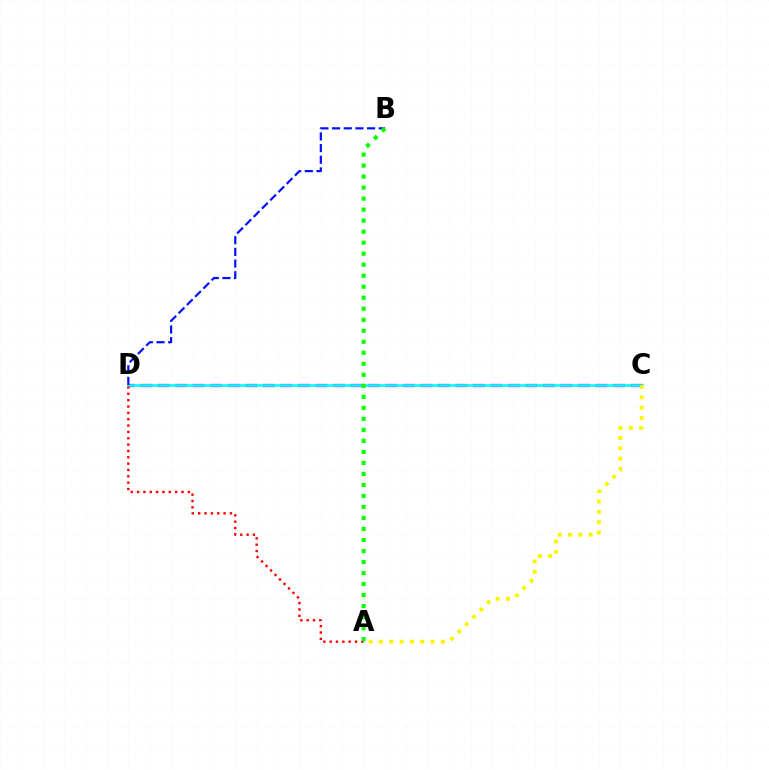{('C', 'D'): [{'color': '#ee00ff', 'line_style': 'dashed', 'thickness': 2.38}, {'color': '#00fff6', 'line_style': 'solid', 'thickness': 1.84}], ('A', 'C'): [{'color': '#fcf500', 'line_style': 'dotted', 'thickness': 2.81}], ('B', 'D'): [{'color': '#0010ff', 'line_style': 'dashed', 'thickness': 1.59}], ('A', 'D'): [{'color': '#ff0000', 'line_style': 'dotted', 'thickness': 1.72}], ('A', 'B'): [{'color': '#08ff00', 'line_style': 'dotted', 'thickness': 2.99}]}